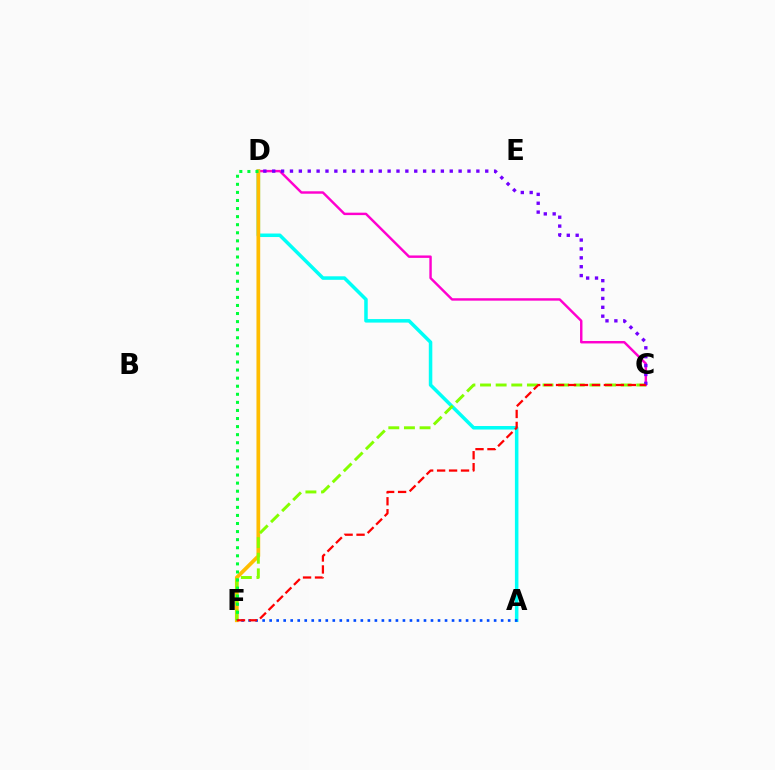{('C', 'D'): [{'color': '#ff00cf', 'line_style': 'solid', 'thickness': 1.75}, {'color': '#7200ff', 'line_style': 'dotted', 'thickness': 2.41}], ('A', 'D'): [{'color': '#00fff6', 'line_style': 'solid', 'thickness': 2.53}], ('D', 'F'): [{'color': '#ffbd00', 'line_style': 'solid', 'thickness': 2.69}, {'color': '#00ff39', 'line_style': 'dotted', 'thickness': 2.19}], ('C', 'F'): [{'color': '#84ff00', 'line_style': 'dashed', 'thickness': 2.12}, {'color': '#ff0000', 'line_style': 'dashed', 'thickness': 1.62}], ('A', 'F'): [{'color': '#004bff', 'line_style': 'dotted', 'thickness': 1.91}]}